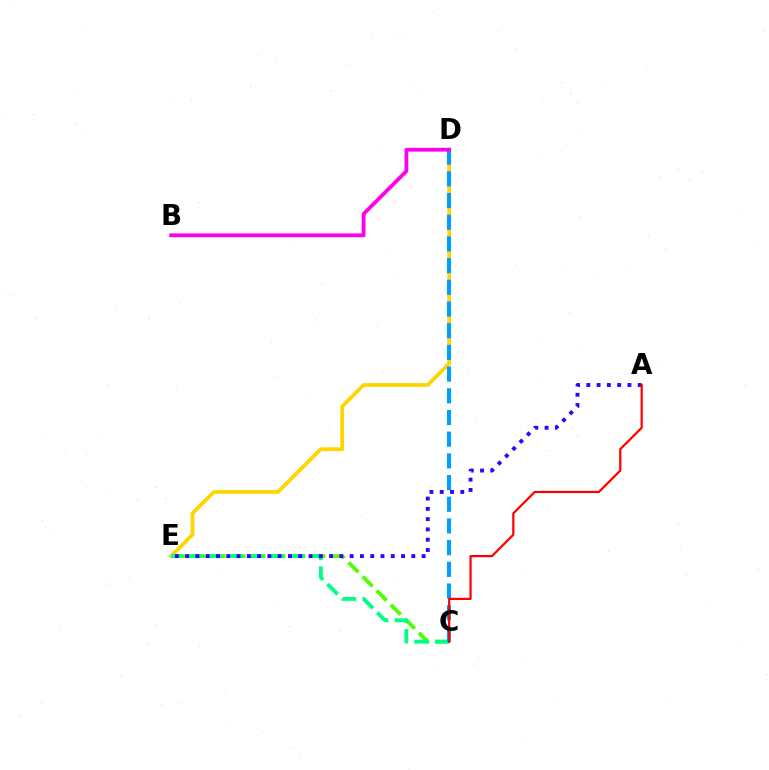{('C', 'E'): [{'color': '#4fff00', 'line_style': 'dashed', 'thickness': 2.71}, {'color': '#00ff86', 'line_style': 'dashed', 'thickness': 2.79}], ('D', 'E'): [{'color': '#ffd500', 'line_style': 'solid', 'thickness': 2.72}], ('A', 'E'): [{'color': '#3700ff', 'line_style': 'dotted', 'thickness': 2.79}], ('C', 'D'): [{'color': '#009eff', 'line_style': 'dashed', 'thickness': 2.95}], ('B', 'D'): [{'color': '#ff00ed', 'line_style': 'solid', 'thickness': 2.72}], ('A', 'C'): [{'color': '#ff0000', 'line_style': 'solid', 'thickness': 1.59}]}